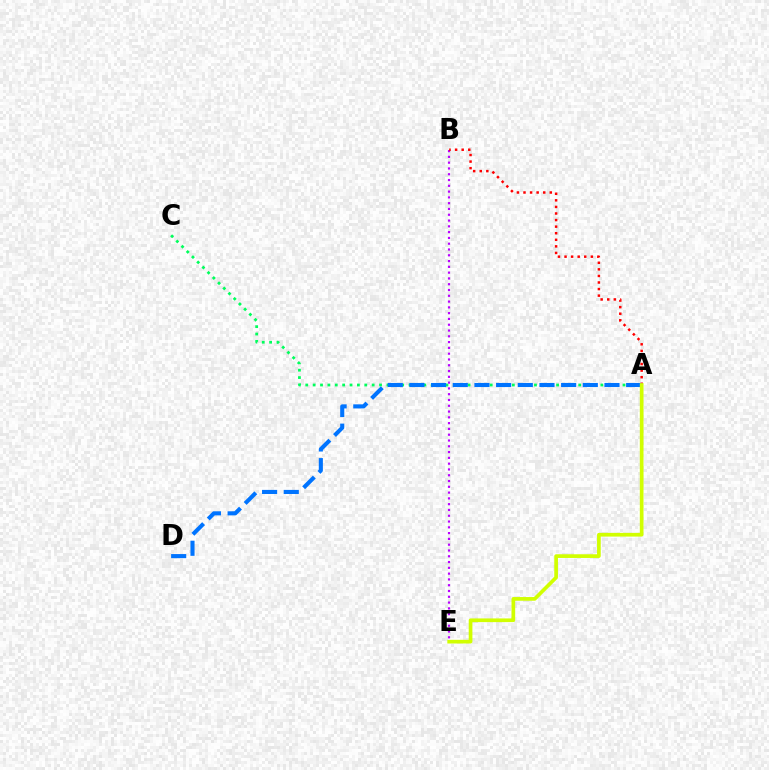{('A', 'C'): [{'color': '#00ff5c', 'line_style': 'dotted', 'thickness': 2.0}], ('B', 'E'): [{'color': '#b900ff', 'line_style': 'dotted', 'thickness': 1.57}], ('A', 'B'): [{'color': '#ff0000', 'line_style': 'dotted', 'thickness': 1.79}], ('A', 'D'): [{'color': '#0074ff', 'line_style': 'dashed', 'thickness': 2.94}], ('A', 'E'): [{'color': '#d1ff00', 'line_style': 'solid', 'thickness': 2.66}]}